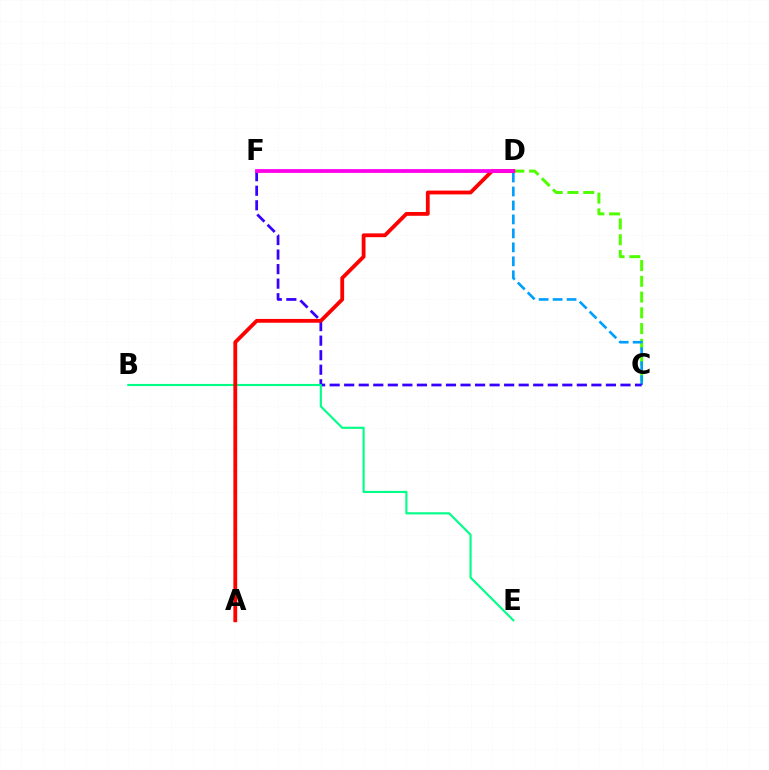{('C', 'D'): [{'color': '#4fff00', 'line_style': 'dashed', 'thickness': 2.14}, {'color': '#009eff', 'line_style': 'dashed', 'thickness': 1.9}], ('C', 'F'): [{'color': '#3700ff', 'line_style': 'dashed', 'thickness': 1.98}], ('D', 'F'): [{'color': '#ffd500', 'line_style': 'dotted', 'thickness': 1.87}, {'color': '#ff00ed', 'line_style': 'solid', 'thickness': 2.71}], ('B', 'E'): [{'color': '#00ff86', 'line_style': 'solid', 'thickness': 1.54}], ('A', 'D'): [{'color': '#ff0000', 'line_style': 'solid', 'thickness': 2.75}]}